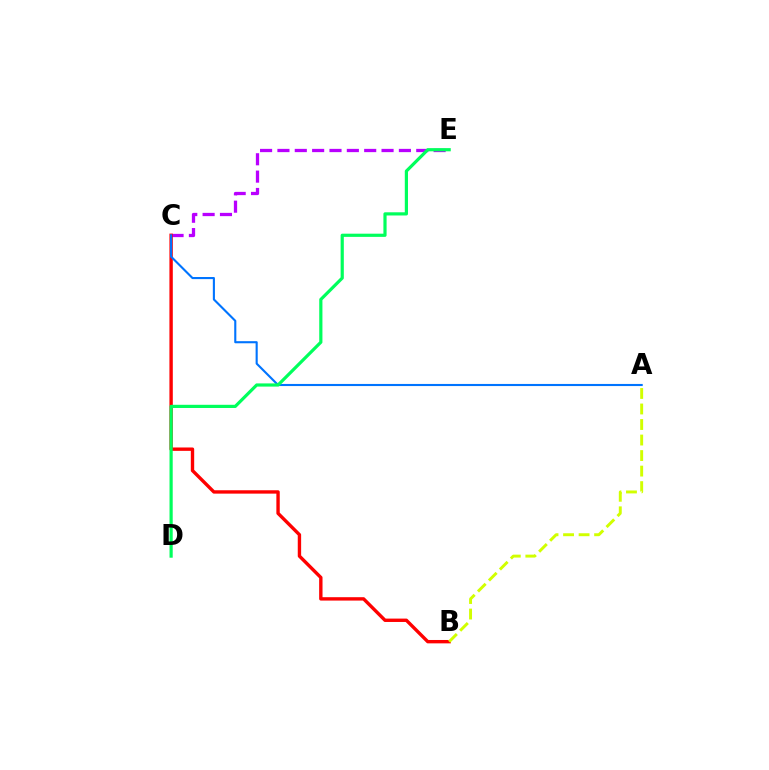{('C', 'E'): [{'color': '#b900ff', 'line_style': 'dashed', 'thickness': 2.36}], ('B', 'C'): [{'color': '#ff0000', 'line_style': 'solid', 'thickness': 2.43}], ('A', 'B'): [{'color': '#d1ff00', 'line_style': 'dashed', 'thickness': 2.11}], ('A', 'C'): [{'color': '#0074ff', 'line_style': 'solid', 'thickness': 1.52}], ('D', 'E'): [{'color': '#00ff5c', 'line_style': 'solid', 'thickness': 2.3}]}